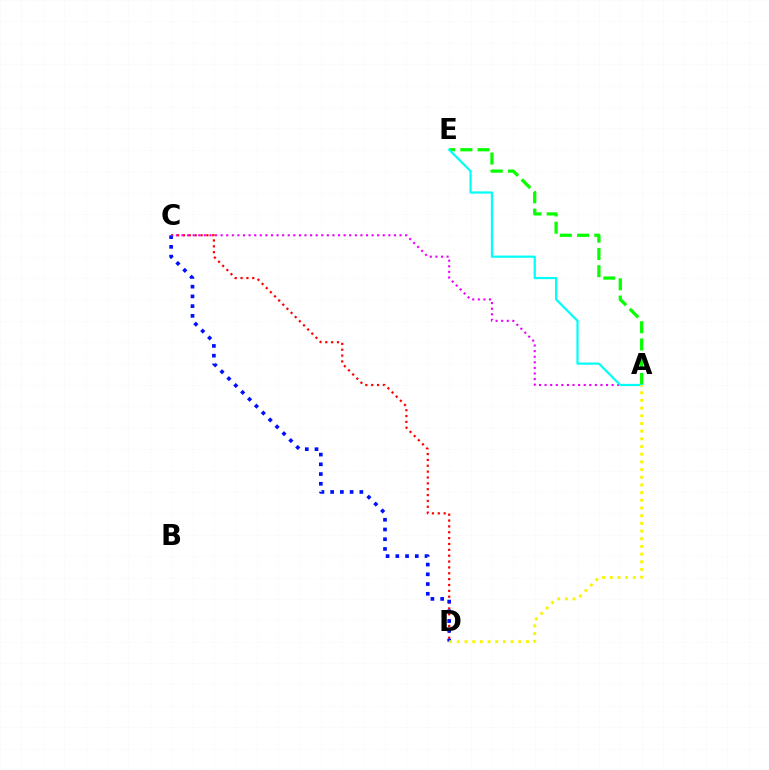{('C', 'D'): [{'color': '#ff0000', 'line_style': 'dotted', 'thickness': 1.59}, {'color': '#0010ff', 'line_style': 'dotted', 'thickness': 2.64}], ('A', 'E'): [{'color': '#08ff00', 'line_style': 'dashed', 'thickness': 2.34}, {'color': '#00fff6', 'line_style': 'solid', 'thickness': 1.6}], ('A', 'C'): [{'color': '#ee00ff', 'line_style': 'dotted', 'thickness': 1.52}], ('A', 'D'): [{'color': '#fcf500', 'line_style': 'dotted', 'thickness': 2.09}]}